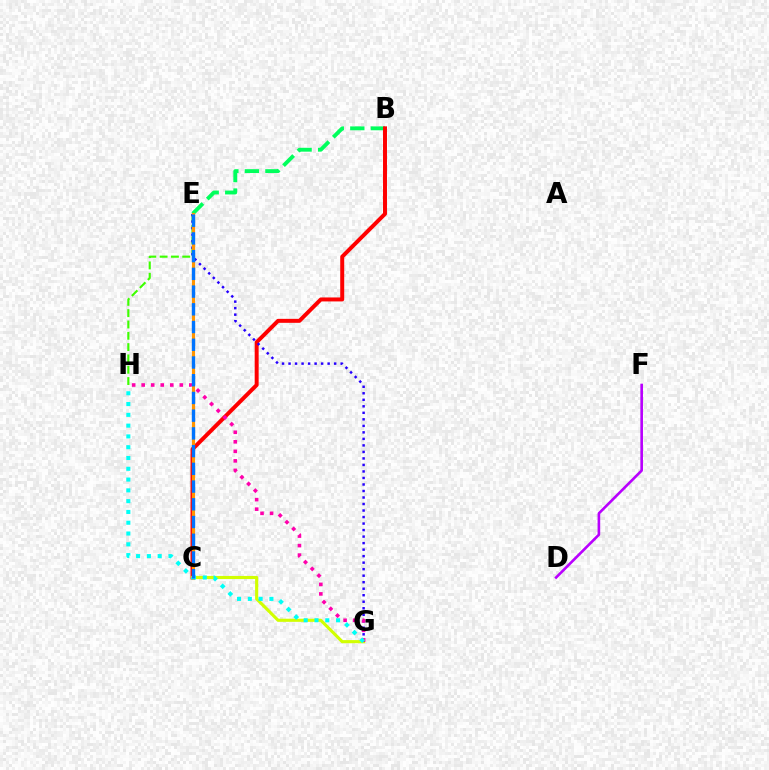{('B', 'E'): [{'color': '#00ff5c', 'line_style': 'dashed', 'thickness': 2.79}], ('E', 'H'): [{'color': '#3dff00', 'line_style': 'dashed', 'thickness': 1.54}], ('B', 'C'): [{'color': '#ff0000', 'line_style': 'solid', 'thickness': 2.86}], ('C', 'G'): [{'color': '#d1ff00', 'line_style': 'solid', 'thickness': 2.24}], ('E', 'G'): [{'color': '#2500ff', 'line_style': 'dotted', 'thickness': 1.77}], ('C', 'E'): [{'color': '#ff9400', 'line_style': 'solid', 'thickness': 2.25}, {'color': '#0074ff', 'line_style': 'dashed', 'thickness': 2.41}], ('G', 'H'): [{'color': '#ff00ac', 'line_style': 'dotted', 'thickness': 2.59}, {'color': '#00fff6', 'line_style': 'dotted', 'thickness': 2.93}], ('D', 'F'): [{'color': '#b900ff', 'line_style': 'solid', 'thickness': 1.89}]}